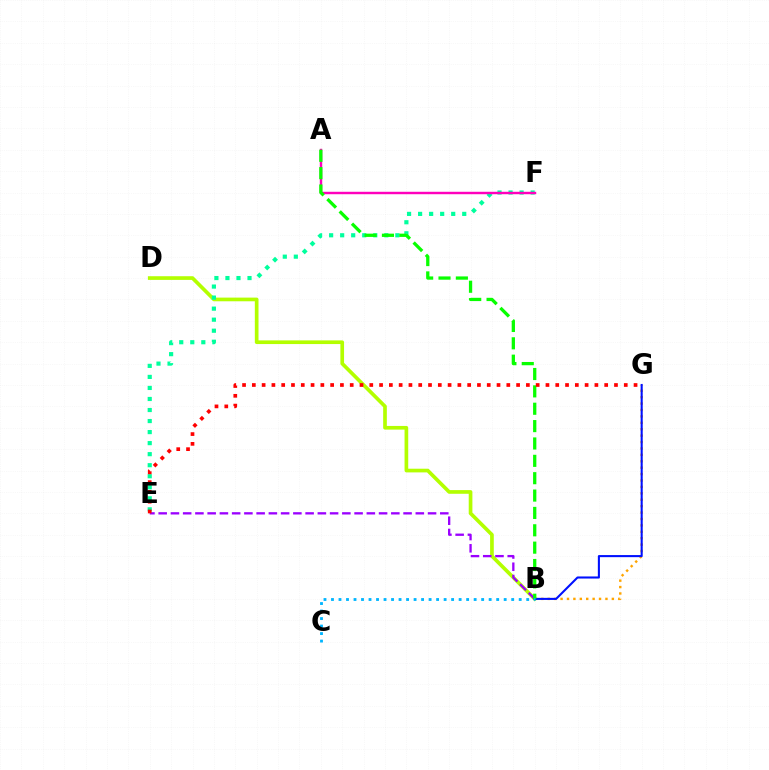{('B', 'D'): [{'color': '#b3ff00', 'line_style': 'solid', 'thickness': 2.65}], ('E', 'F'): [{'color': '#00ff9d', 'line_style': 'dotted', 'thickness': 3.0}], ('B', 'G'): [{'color': '#ffa500', 'line_style': 'dotted', 'thickness': 1.74}, {'color': '#0010ff', 'line_style': 'solid', 'thickness': 1.5}], ('B', 'E'): [{'color': '#9b00ff', 'line_style': 'dashed', 'thickness': 1.66}], ('A', 'F'): [{'color': '#ff00bd', 'line_style': 'solid', 'thickness': 1.76}], ('A', 'B'): [{'color': '#08ff00', 'line_style': 'dashed', 'thickness': 2.36}], ('B', 'C'): [{'color': '#00b5ff', 'line_style': 'dotted', 'thickness': 2.04}], ('E', 'G'): [{'color': '#ff0000', 'line_style': 'dotted', 'thickness': 2.66}]}